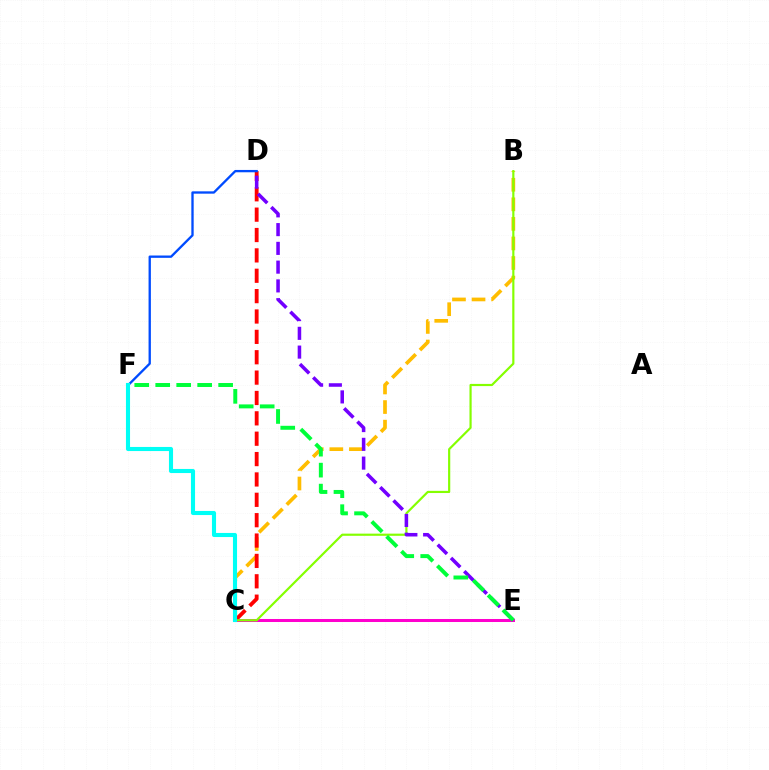{('B', 'C'): [{'color': '#ffbd00', 'line_style': 'dashed', 'thickness': 2.66}, {'color': '#84ff00', 'line_style': 'solid', 'thickness': 1.57}], ('C', 'E'): [{'color': '#ff00cf', 'line_style': 'solid', 'thickness': 2.17}], ('C', 'D'): [{'color': '#ff0000', 'line_style': 'dashed', 'thickness': 2.77}], ('D', 'E'): [{'color': '#7200ff', 'line_style': 'dashed', 'thickness': 2.55}], ('D', 'F'): [{'color': '#004bff', 'line_style': 'solid', 'thickness': 1.68}], ('E', 'F'): [{'color': '#00ff39', 'line_style': 'dashed', 'thickness': 2.85}], ('C', 'F'): [{'color': '#00fff6', 'line_style': 'solid', 'thickness': 2.95}]}